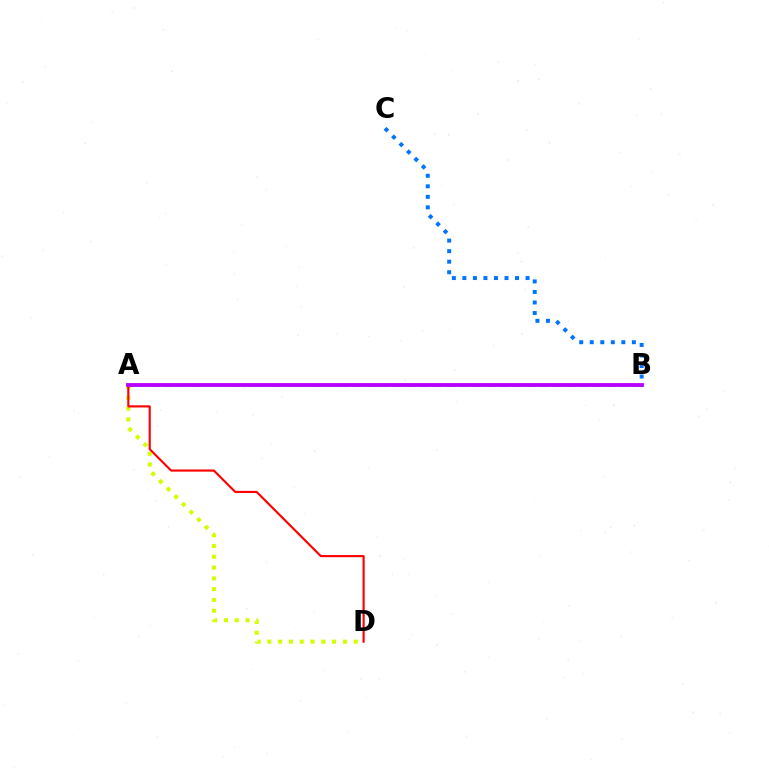{('A', 'B'): [{'color': '#00ff5c', 'line_style': 'dashed', 'thickness': 1.82}, {'color': '#b900ff', 'line_style': 'solid', 'thickness': 2.75}], ('B', 'C'): [{'color': '#0074ff', 'line_style': 'dotted', 'thickness': 2.86}], ('A', 'D'): [{'color': '#d1ff00', 'line_style': 'dotted', 'thickness': 2.93}, {'color': '#ff0000', 'line_style': 'solid', 'thickness': 1.54}]}